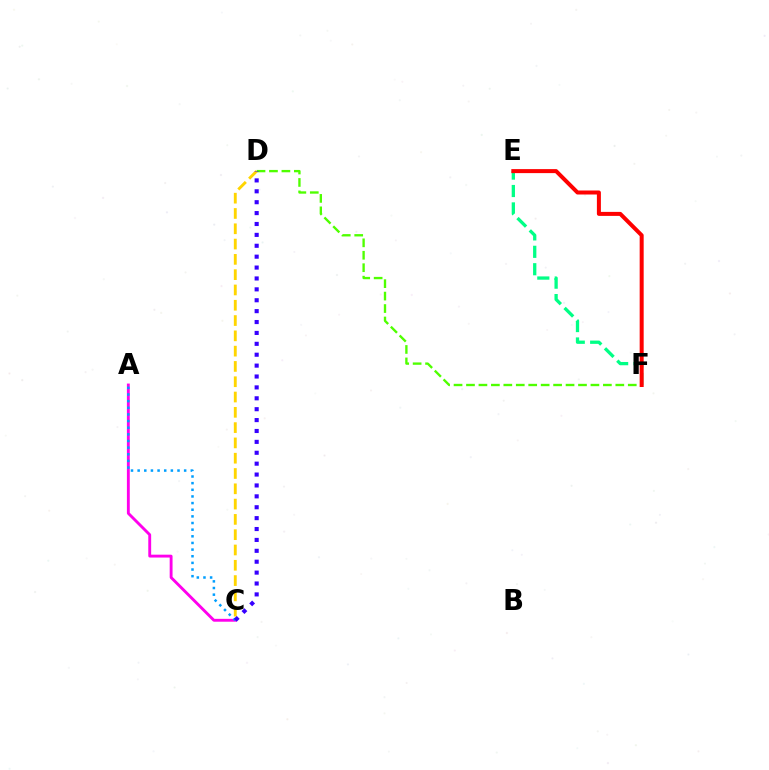{('E', 'F'): [{'color': '#00ff86', 'line_style': 'dashed', 'thickness': 2.37}, {'color': '#ff0000', 'line_style': 'solid', 'thickness': 2.89}], ('D', 'F'): [{'color': '#4fff00', 'line_style': 'dashed', 'thickness': 1.69}], ('A', 'C'): [{'color': '#ff00ed', 'line_style': 'solid', 'thickness': 2.07}, {'color': '#009eff', 'line_style': 'dotted', 'thickness': 1.81}], ('C', 'D'): [{'color': '#ffd500', 'line_style': 'dashed', 'thickness': 2.08}, {'color': '#3700ff', 'line_style': 'dotted', 'thickness': 2.96}]}